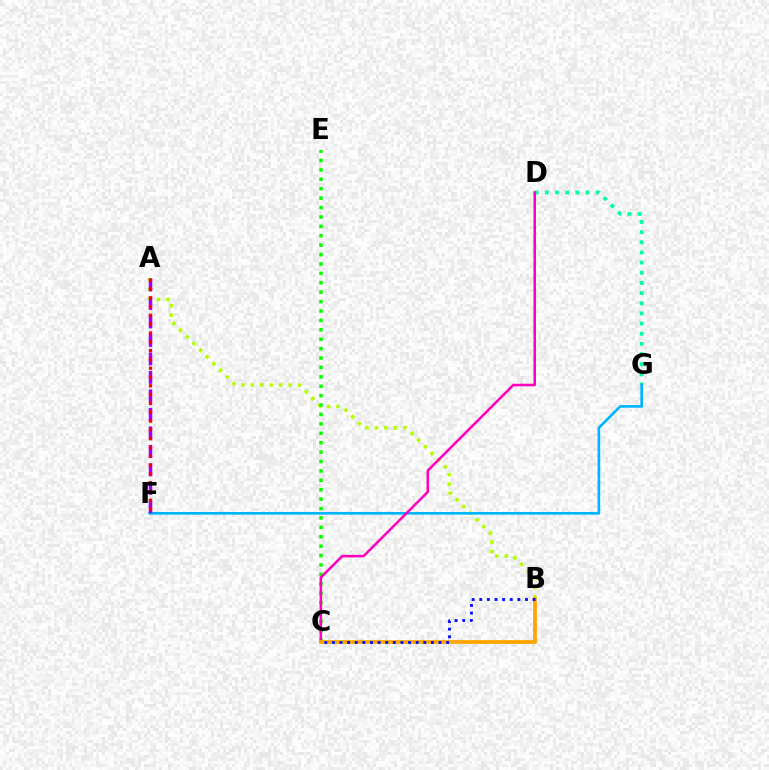{('A', 'B'): [{'color': '#b3ff00', 'line_style': 'dotted', 'thickness': 2.57}], ('D', 'G'): [{'color': '#00ff9d', 'line_style': 'dotted', 'thickness': 2.76}], ('F', 'G'): [{'color': '#00b5ff', 'line_style': 'solid', 'thickness': 1.92}], ('C', 'E'): [{'color': '#08ff00', 'line_style': 'dotted', 'thickness': 2.56}], ('A', 'F'): [{'color': '#9b00ff', 'line_style': 'dashed', 'thickness': 2.51}, {'color': '#ff0000', 'line_style': 'dotted', 'thickness': 2.39}], ('C', 'D'): [{'color': '#ff00bd', 'line_style': 'solid', 'thickness': 1.82}], ('B', 'C'): [{'color': '#ffa500', 'line_style': 'solid', 'thickness': 2.69}, {'color': '#0010ff', 'line_style': 'dotted', 'thickness': 2.07}]}